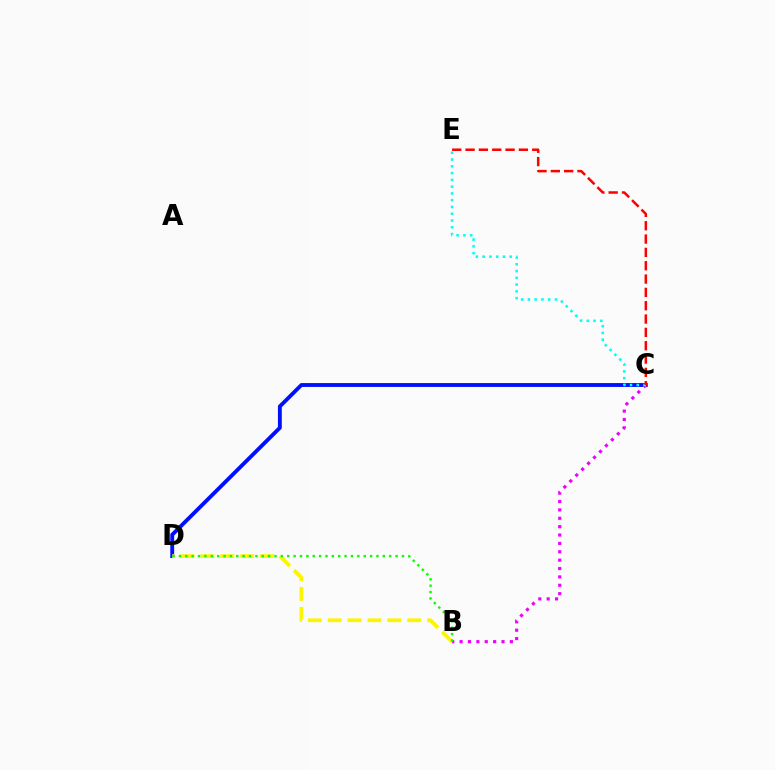{('C', 'D'): [{'color': '#0010ff', 'line_style': 'solid', 'thickness': 2.79}], ('B', 'C'): [{'color': '#ee00ff', 'line_style': 'dotted', 'thickness': 2.28}], ('C', 'E'): [{'color': '#00fff6', 'line_style': 'dotted', 'thickness': 1.84}, {'color': '#ff0000', 'line_style': 'dashed', 'thickness': 1.81}], ('B', 'D'): [{'color': '#fcf500', 'line_style': 'dashed', 'thickness': 2.7}, {'color': '#08ff00', 'line_style': 'dotted', 'thickness': 1.73}]}